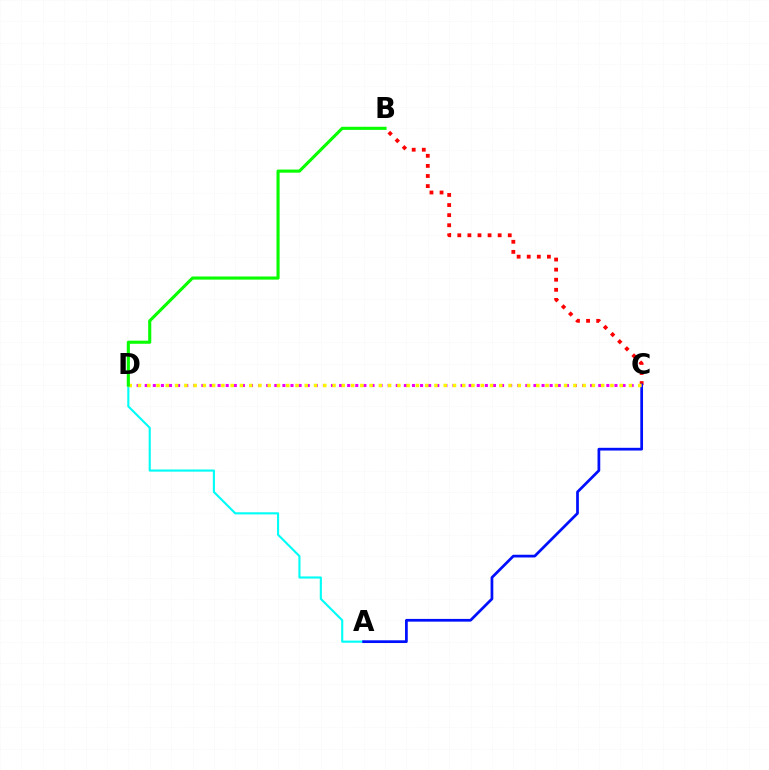{('A', 'D'): [{'color': '#00fff6', 'line_style': 'solid', 'thickness': 1.53}], ('B', 'C'): [{'color': '#ff0000', 'line_style': 'dotted', 'thickness': 2.74}], ('A', 'C'): [{'color': '#0010ff', 'line_style': 'solid', 'thickness': 1.97}], ('C', 'D'): [{'color': '#ee00ff', 'line_style': 'dotted', 'thickness': 2.2}, {'color': '#fcf500', 'line_style': 'dotted', 'thickness': 2.52}], ('B', 'D'): [{'color': '#08ff00', 'line_style': 'solid', 'thickness': 2.24}]}